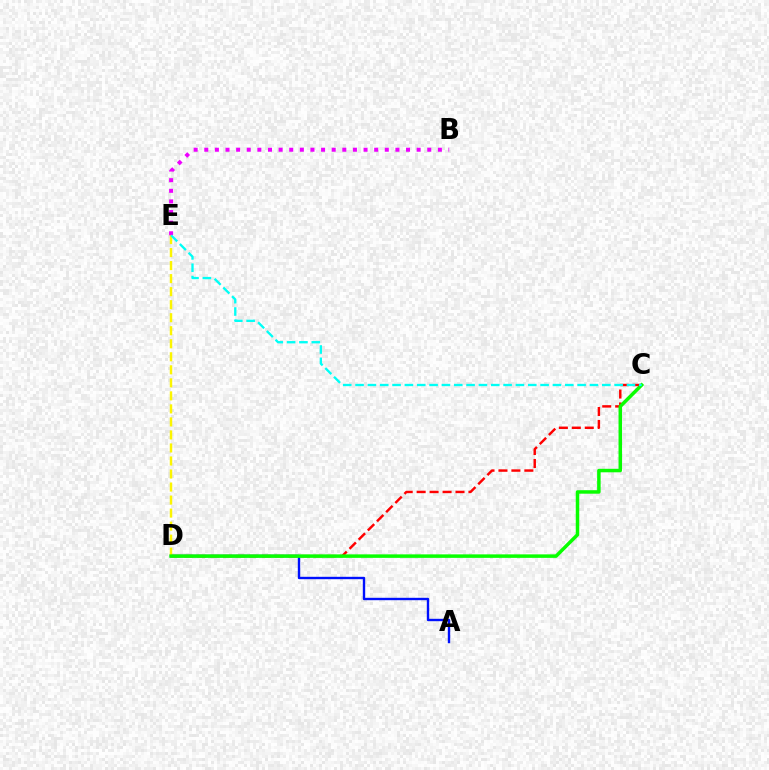{('A', 'D'): [{'color': '#0010ff', 'line_style': 'solid', 'thickness': 1.71}], ('D', 'E'): [{'color': '#fcf500', 'line_style': 'dashed', 'thickness': 1.77}], ('C', 'D'): [{'color': '#ff0000', 'line_style': 'dashed', 'thickness': 1.76}, {'color': '#08ff00', 'line_style': 'solid', 'thickness': 2.52}], ('B', 'E'): [{'color': '#ee00ff', 'line_style': 'dotted', 'thickness': 2.89}], ('C', 'E'): [{'color': '#00fff6', 'line_style': 'dashed', 'thickness': 1.68}]}